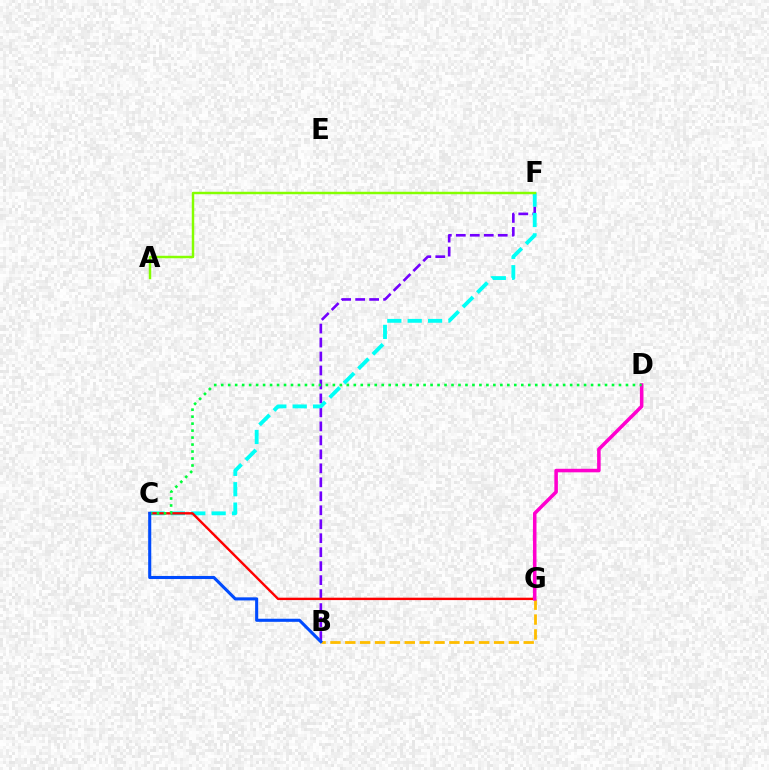{('B', 'F'): [{'color': '#7200ff', 'line_style': 'dashed', 'thickness': 1.9}], ('C', 'F'): [{'color': '#00fff6', 'line_style': 'dashed', 'thickness': 2.77}], ('C', 'G'): [{'color': '#ff0000', 'line_style': 'solid', 'thickness': 1.73}], ('B', 'G'): [{'color': '#ffbd00', 'line_style': 'dashed', 'thickness': 2.02}], ('D', 'G'): [{'color': '#ff00cf', 'line_style': 'solid', 'thickness': 2.55}], ('C', 'D'): [{'color': '#00ff39', 'line_style': 'dotted', 'thickness': 1.9}], ('B', 'C'): [{'color': '#004bff', 'line_style': 'solid', 'thickness': 2.22}], ('A', 'F'): [{'color': '#84ff00', 'line_style': 'solid', 'thickness': 1.77}]}